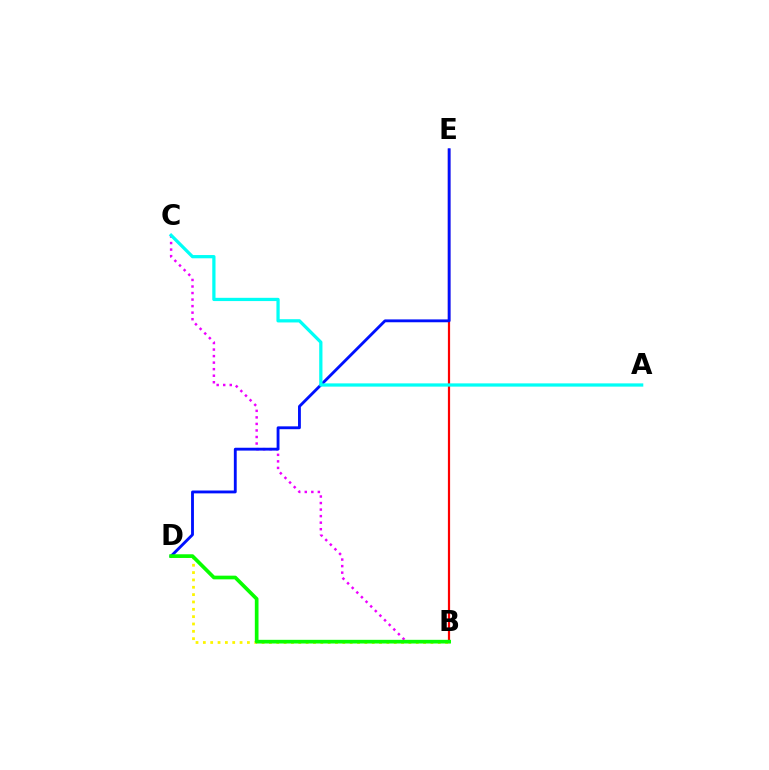{('B', 'C'): [{'color': '#ee00ff', 'line_style': 'dotted', 'thickness': 1.78}], ('B', 'D'): [{'color': '#fcf500', 'line_style': 'dotted', 'thickness': 1.99}, {'color': '#08ff00', 'line_style': 'solid', 'thickness': 2.65}], ('B', 'E'): [{'color': '#ff0000', 'line_style': 'solid', 'thickness': 1.59}], ('D', 'E'): [{'color': '#0010ff', 'line_style': 'solid', 'thickness': 2.05}], ('A', 'C'): [{'color': '#00fff6', 'line_style': 'solid', 'thickness': 2.34}]}